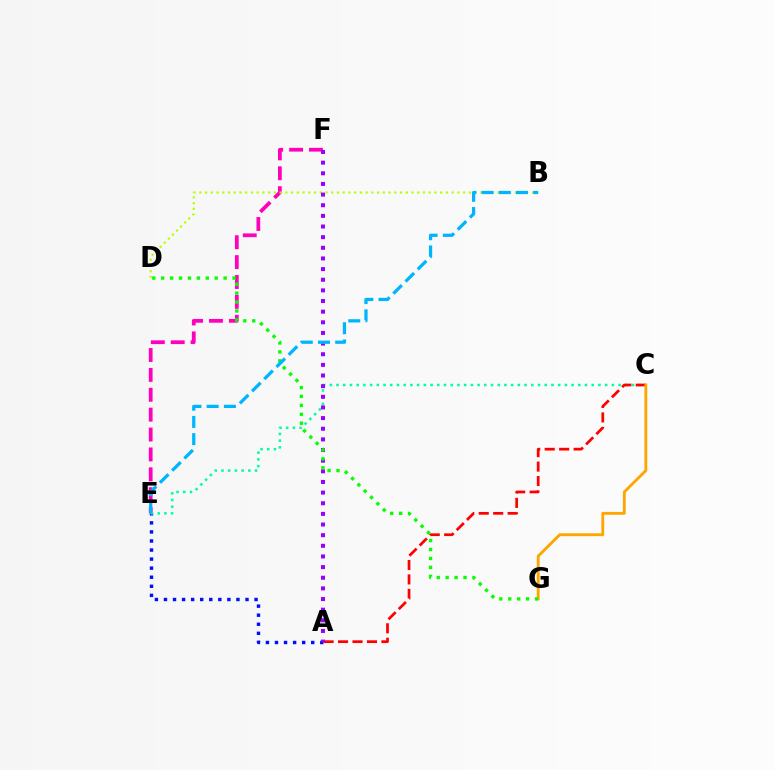{('A', 'E'): [{'color': '#0010ff', 'line_style': 'dotted', 'thickness': 2.46}], ('E', 'F'): [{'color': '#ff00bd', 'line_style': 'dashed', 'thickness': 2.7}], ('C', 'E'): [{'color': '#00ff9d', 'line_style': 'dotted', 'thickness': 1.82}], ('B', 'D'): [{'color': '#b3ff00', 'line_style': 'dotted', 'thickness': 1.56}], ('A', 'C'): [{'color': '#ff0000', 'line_style': 'dashed', 'thickness': 1.96}], ('A', 'F'): [{'color': '#9b00ff', 'line_style': 'dotted', 'thickness': 2.89}], ('C', 'G'): [{'color': '#ffa500', 'line_style': 'solid', 'thickness': 2.05}], ('D', 'G'): [{'color': '#08ff00', 'line_style': 'dotted', 'thickness': 2.42}], ('B', 'E'): [{'color': '#00b5ff', 'line_style': 'dashed', 'thickness': 2.34}]}